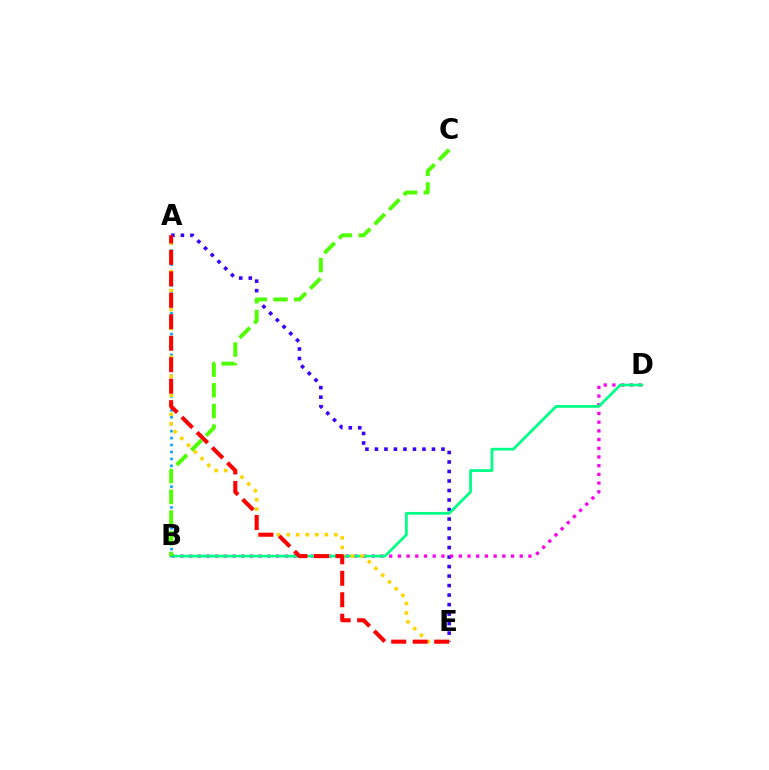{('A', 'E'): [{'color': '#3700ff', 'line_style': 'dotted', 'thickness': 2.58}, {'color': '#ffd500', 'line_style': 'dotted', 'thickness': 2.59}, {'color': '#ff0000', 'line_style': 'dashed', 'thickness': 2.92}], ('B', 'D'): [{'color': '#ff00ed', 'line_style': 'dotted', 'thickness': 2.36}, {'color': '#00ff86', 'line_style': 'solid', 'thickness': 1.99}], ('A', 'B'): [{'color': '#009eff', 'line_style': 'dotted', 'thickness': 1.89}], ('B', 'C'): [{'color': '#4fff00', 'line_style': 'dashed', 'thickness': 2.81}]}